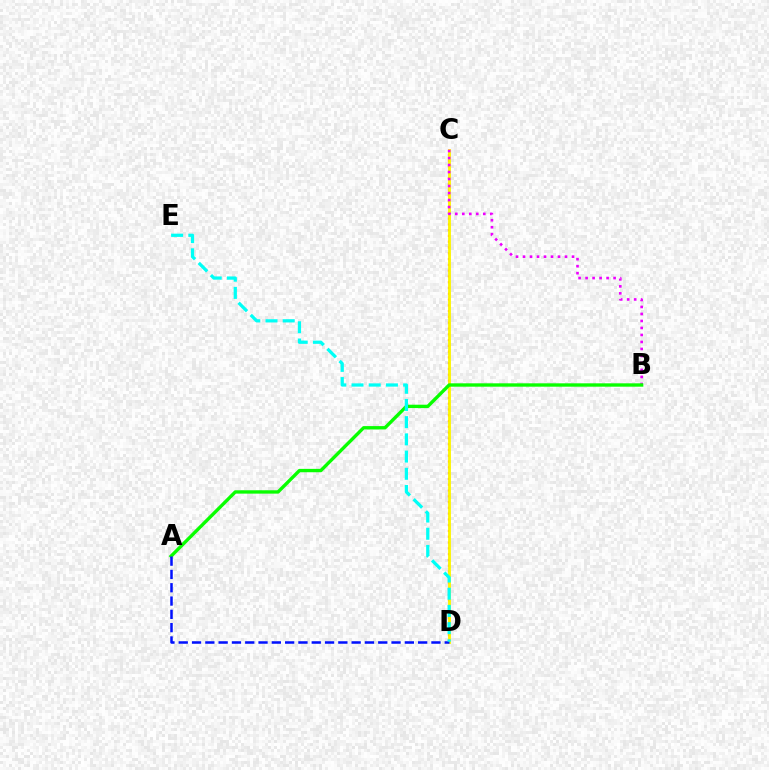{('C', 'D'): [{'color': '#ff0000', 'line_style': 'dotted', 'thickness': 1.57}, {'color': '#fcf500', 'line_style': 'solid', 'thickness': 2.05}], ('B', 'C'): [{'color': '#ee00ff', 'line_style': 'dotted', 'thickness': 1.9}], ('A', 'B'): [{'color': '#08ff00', 'line_style': 'solid', 'thickness': 2.42}], ('A', 'D'): [{'color': '#0010ff', 'line_style': 'dashed', 'thickness': 1.81}], ('D', 'E'): [{'color': '#00fff6', 'line_style': 'dashed', 'thickness': 2.34}]}